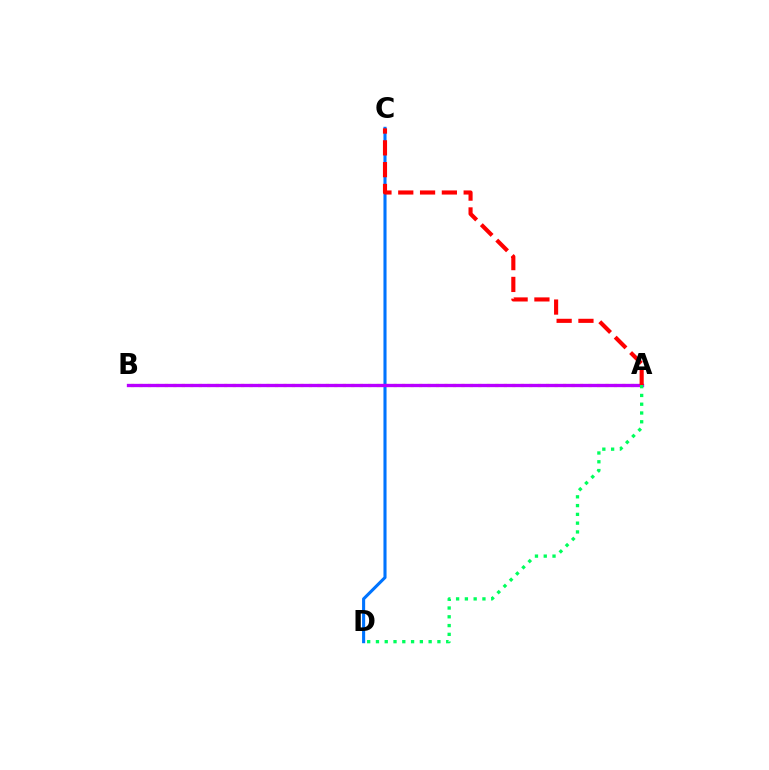{('A', 'B'): [{'color': '#d1ff00', 'line_style': 'dotted', 'thickness': 2.3}, {'color': '#b900ff', 'line_style': 'solid', 'thickness': 2.39}], ('C', 'D'): [{'color': '#0074ff', 'line_style': 'solid', 'thickness': 2.22}], ('A', 'D'): [{'color': '#00ff5c', 'line_style': 'dotted', 'thickness': 2.39}], ('A', 'C'): [{'color': '#ff0000', 'line_style': 'dashed', 'thickness': 2.96}]}